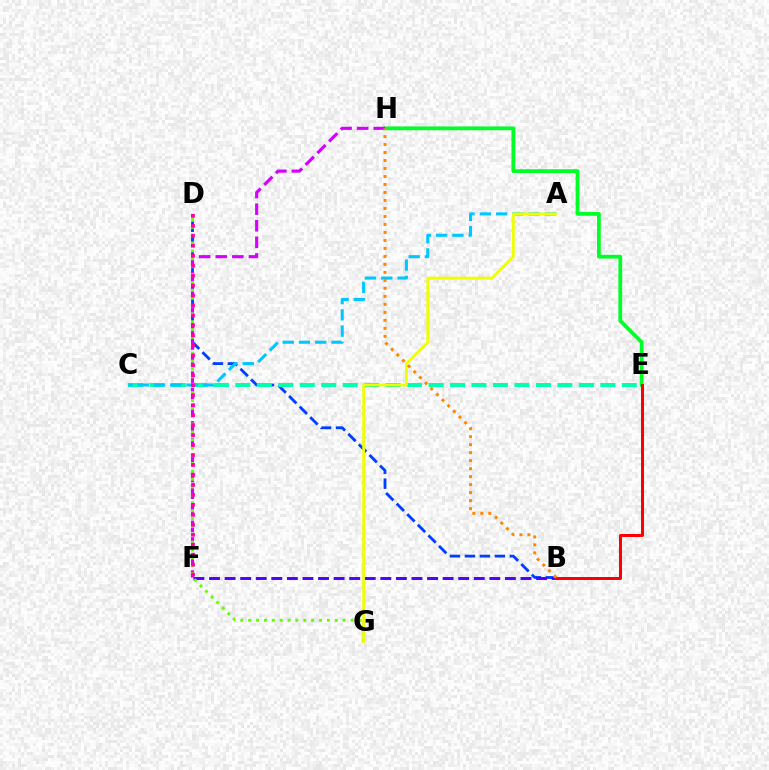{('B', 'D'): [{'color': '#003fff', 'line_style': 'dashed', 'thickness': 2.03}], ('C', 'E'): [{'color': '#00ffaf', 'line_style': 'dashed', 'thickness': 2.92}], ('E', 'H'): [{'color': '#00ff27', 'line_style': 'solid', 'thickness': 2.72}], ('F', 'H'): [{'color': '#d600ff', 'line_style': 'dashed', 'thickness': 2.25}], ('B', 'F'): [{'color': '#4f00ff', 'line_style': 'dashed', 'thickness': 2.12}], ('D', 'G'): [{'color': '#66ff00', 'line_style': 'dotted', 'thickness': 2.14}], ('A', 'C'): [{'color': '#00c7ff', 'line_style': 'dashed', 'thickness': 2.21}], ('B', 'E'): [{'color': '#ff0000', 'line_style': 'solid', 'thickness': 2.17}], ('A', 'G'): [{'color': '#eeff00', 'line_style': 'solid', 'thickness': 1.98}], ('D', 'F'): [{'color': '#ff00a0', 'line_style': 'dotted', 'thickness': 2.71}], ('B', 'H'): [{'color': '#ff8800', 'line_style': 'dotted', 'thickness': 2.17}]}